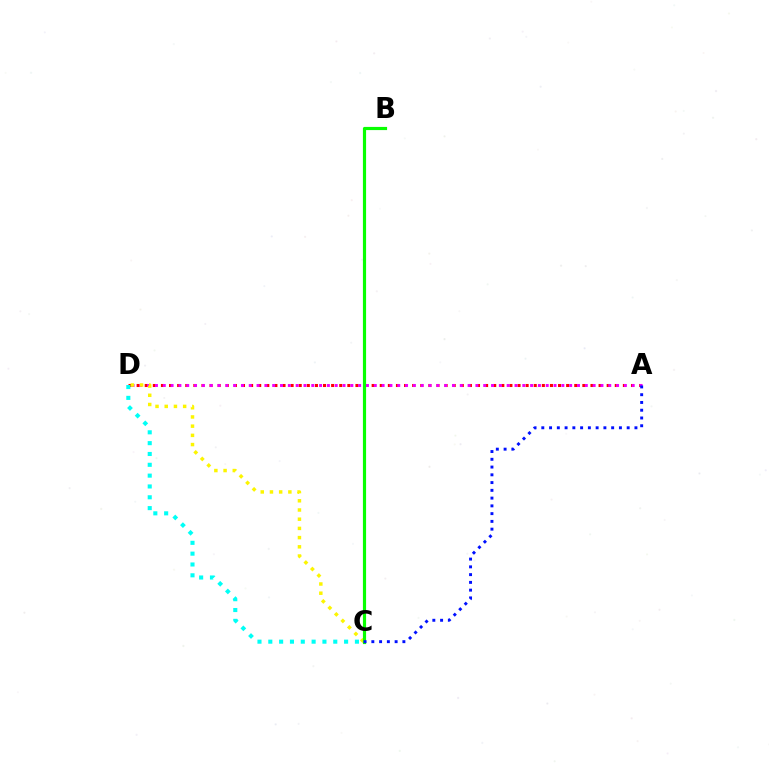{('A', 'D'): [{'color': '#ff0000', 'line_style': 'dotted', 'thickness': 2.2}, {'color': '#ee00ff', 'line_style': 'dotted', 'thickness': 2.12}], ('C', 'D'): [{'color': '#00fff6', 'line_style': 'dotted', 'thickness': 2.94}, {'color': '#fcf500', 'line_style': 'dotted', 'thickness': 2.5}], ('B', 'C'): [{'color': '#08ff00', 'line_style': 'solid', 'thickness': 2.28}], ('A', 'C'): [{'color': '#0010ff', 'line_style': 'dotted', 'thickness': 2.11}]}